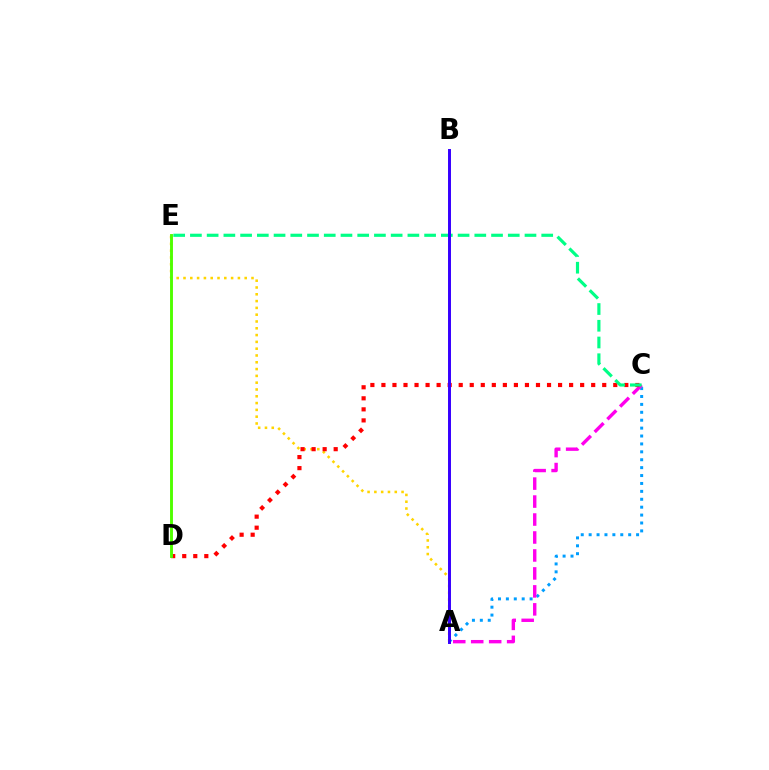{('A', 'C'): [{'color': '#009eff', 'line_style': 'dotted', 'thickness': 2.15}, {'color': '#ff00ed', 'line_style': 'dashed', 'thickness': 2.44}], ('A', 'E'): [{'color': '#ffd500', 'line_style': 'dotted', 'thickness': 1.85}], ('C', 'D'): [{'color': '#ff0000', 'line_style': 'dotted', 'thickness': 3.0}], ('C', 'E'): [{'color': '#00ff86', 'line_style': 'dashed', 'thickness': 2.27}], ('A', 'B'): [{'color': '#3700ff', 'line_style': 'solid', 'thickness': 2.13}], ('D', 'E'): [{'color': '#4fff00', 'line_style': 'solid', 'thickness': 2.09}]}